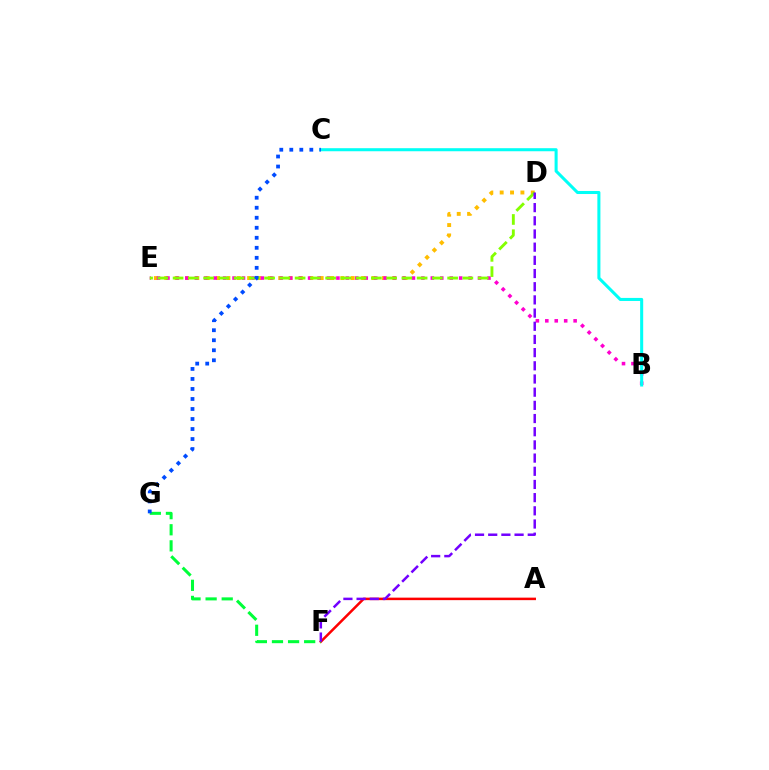{('D', 'E'): [{'color': '#ffbd00', 'line_style': 'dotted', 'thickness': 2.82}, {'color': '#84ff00', 'line_style': 'dashed', 'thickness': 2.07}], ('B', 'E'): [{'color': '#ff00cf', 'line_style': 'dotted', 'thickness': 2.57}], ('A', 'F'): [{'color': '#ff0000', 'line_style': 'solid', 'thickness': 1.81}], ('B', 'C'): [{'color': '#00fff6', 'line_style': 'solid', 'thickness': 2.19}], ('F', 'G'): [{'color': '#00ff39', 'line_style': 'dashed', 'thickness': 2.19}], ('C', 'G'): [{'color': '#004bff', 'line_style': 'dotted', 'thickness': 2.72}], ('D', 'F'): [{'color': '#7200ff', 'line_style': 'dashed', 'thickness': 1.79}]}